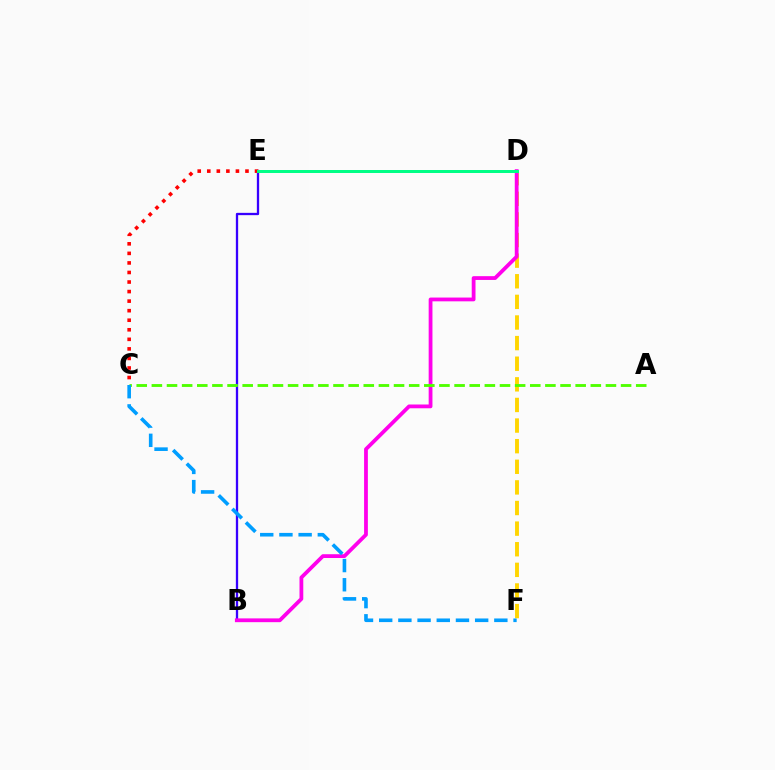{('D', 'F'): [{'color': '#ffd500', 'line_style': 'dashed', 'thickness': 2.8}], ('B', 'E'): [{'color': '#3700ff', 'line_style': 'solid', 'thickness': 1.66}], ('C', 'E'): [{'color': '#ff0000', 'line_style': 'dotted', 'thickness': 2.59}], ('B', 'D'): [{'color': '#ff00ed', 'line_style': 'solid', 'thickness': 2.72}], ('A', 'C'): [{'color': '#4fff00', 'line_style': 'dashed', 'thickness': 2.06}], ('D', 'E'): [{'color': '#00ff86', 'line_style': 'solid', 'thickness': 2.15}], ('C', 'F'): [{'color': '#009eff', 'line_style': 'dashed', 'thickness': 2.61}]}